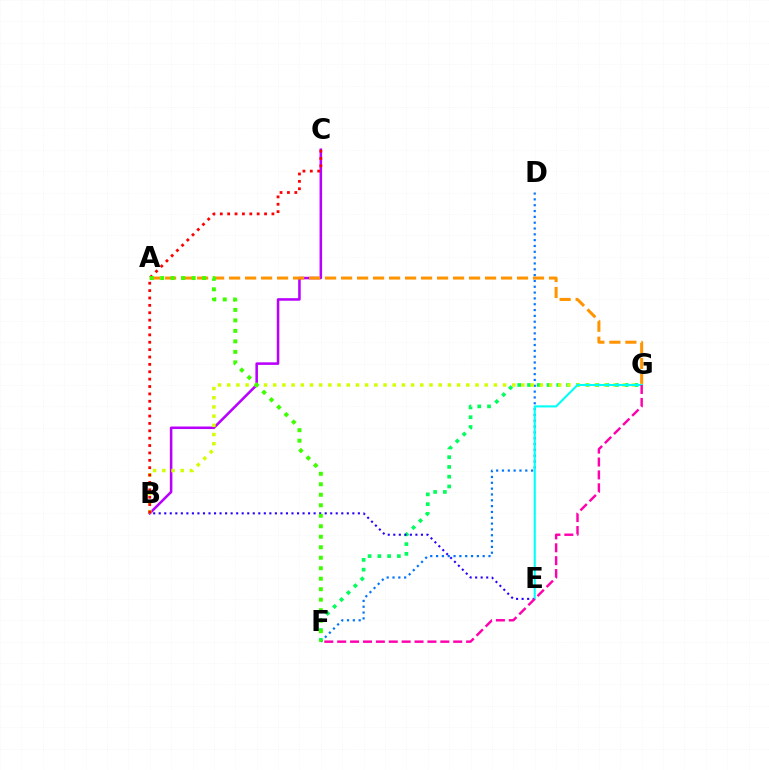{('B', 'C'): [{'color': '#b900ff', 'line_style': 'solid', 'thickness': 1.83}, {'color': '#ff0000', 'line_style': 'dotted', 'thickness': 2.0}], ('F', 'G'): [{'color': '#00ff5c', 'line_style': 'dotted', 'thickness': 2.65}, {'color': '#ff00ac', 'line_style': 'dashed', 'thickness': 1.75}], ('B', 'E'): [{'color': '#2500ff', 'line_style': 'dotted', 'thickness': 1.5}], ('D', 'F'): [{'color': '#0074ff', 'line_style': 'dotted', 'thickness': 1.58}], ('A', 'G'): [{'color': '#ff9400', 'line_style': 'dashed', 'thickness': 2.17}], ('B', 'G'): [{'color': '#d1ff00', 'line_style': 'dotted', 'thickness': 2.5}], ('A', 'F'): [{'color': '#3dff00', 'line_style': 'dotted', 'thickness': 2.85}], ('E', 'G'): [{'color': '#00fff6', 'line_style': 'solid', 'thickness': 1.51}]}